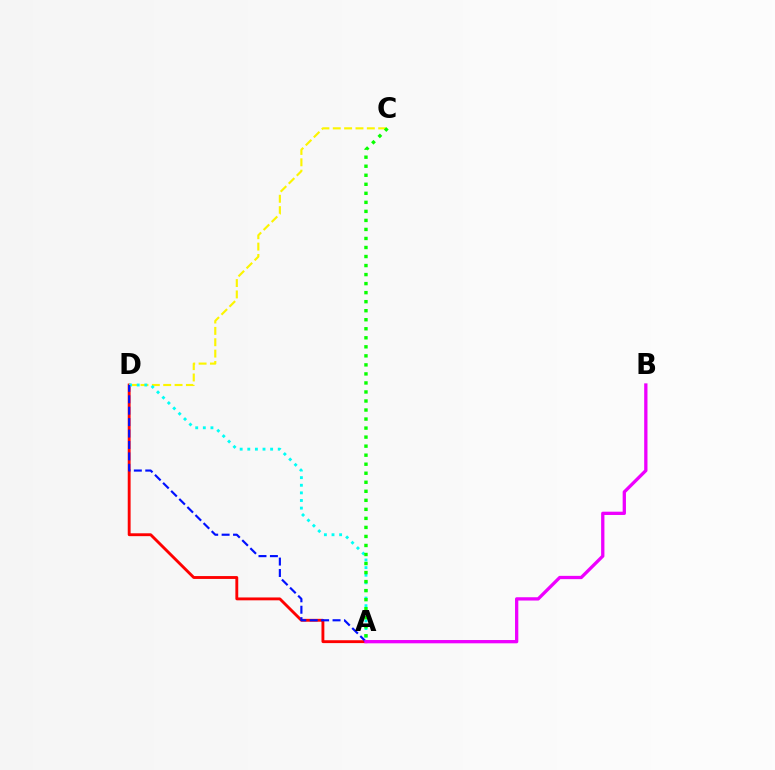{('A', 'D'): [{'color': '#ff0000', 'line_style': 'solid', 'thickness': 2.07}, {'color': '#00fff6', 'line_style': 'dotted', 'thickness': 2.07}, {'color': '#0010ff', 'line_style': 'dashed', 'thickness': 1.55}], ('C', 'D'): [{'color': '#fcf500', 'line_style': 'dashed', 'thickness': 1.54}], ('A', 'B'): [{'color': '#ee00ff', 'line_style': 'solid', 'thickness': 2.37}], ('A', 'C'): [{'color': '#08ff00', 'line_style': 'dotted', 'thickness': 2.45}]}